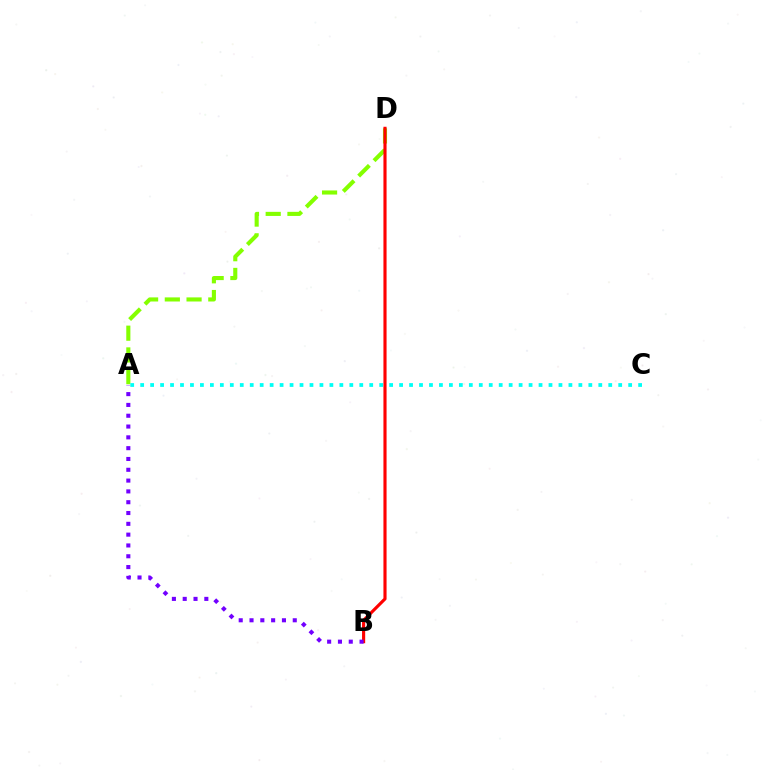{('A', 'D'): [{'color': '#84ff00', 'line_style': 'dashed', 'thickness': 2.95}], ('B', 'D'): [{'color': '#ff0000', 'line_style': 'solid', 'thickness': 2.26}], ('A', 'B'): [{'color': '#7200ff', 'line_style': 'dotted', 'thickness': 2.94}], ('A', 'C'): [{'color': '#00fff6', 'line_style': 'dotted', 'thickness': 2.71}]}